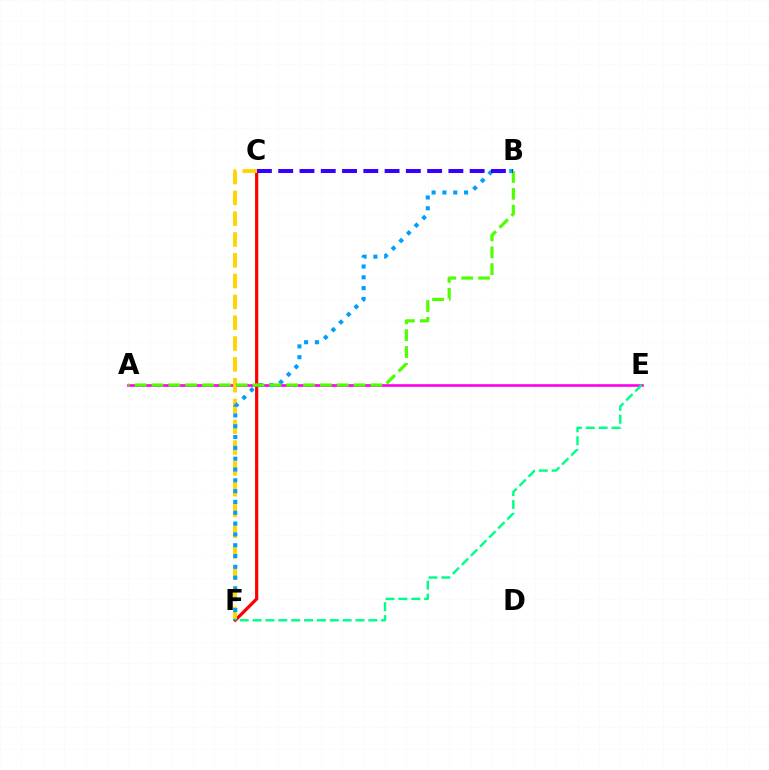{('C', 'F'): [{'color': '#ff0000', 'line_style': 'solid', 'thickness': 2.31}, {'color': '#ffd500', 'line_style': 'dashed', 'thickness': 2.83}], ('A', 'E'): [{'color': '#ff00ed', 'line_style': 'solid', 'thickness': 1.9}], ('B', 'F'): [{'color': '#009eff', 'line_style': 'dotted', 'thickness': 2.94}], ('A', 'B'): [{'color': '#4fff00', 'line_style': 'dashed', 'thickness': 2.29}], ('B', 'C'): [{'color': '#3700ff', 'line_style': 'dashed', 'thickness': 2.89}], ('E', 'F'): [{'color': '#00ff86', 'line_style': 'dashed', 'thickness': 1.75}]}